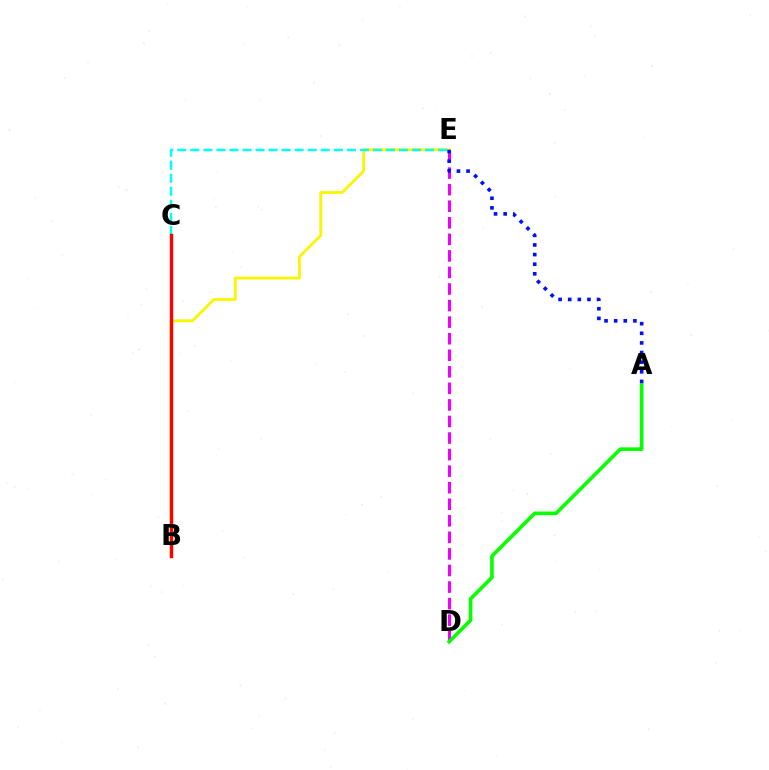{('B', 'E'): [{'color': '#fcf500', 'line_style': 'solid', 'thickness': 2.02}], ('C', 'E'): [{'color': '#00fff6', 'line_style': 'dashed', 'thickness': 1.77}], ('D', 'E'): [{'color': '#ee00ff', 'line_style': 'dashed', 'thickness': 2.25}], ('A', 'D'): [{'color': '#08ff00', 'line_style': 'solid', 'thickness': 2.61}], ('A', 'E'): [{'color': '#0010ff', 'line_style': 'dotted', 'thickness': 2.61}], ('B', 'C'): [{'color': '#ff0000', 'line_style': 'solid', 'thickness': 2.43}]}